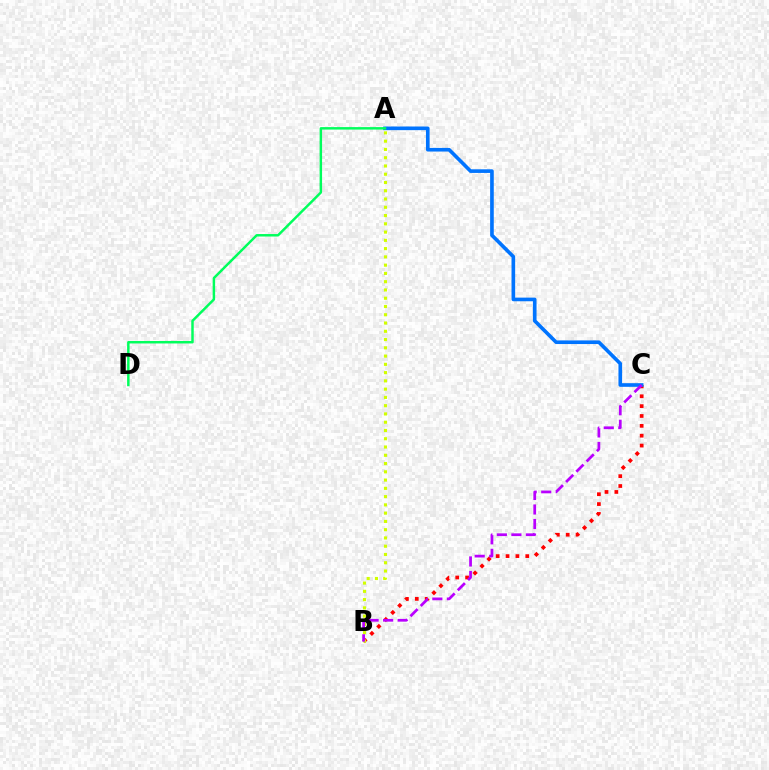{('B', 'C'): [{'color': '#ff0000', 'line_style': 'dotted', 'thickness': 2.68}, {'color': '#b900ff', 'line_style': 'dashed', 'thickness': 1.97}], ('A', 'C'): [{'color': '#0074ff', 'line_style': 'solid', 'thickness': 2.62}], ('A', 'B'): [{'color': '#d1ff00', 'line_style': 'dotted', 'thickness': 2.25}], ('A', 'D'): [{'color': '#00ff5c', 'line_style': 'solid', 'thickness': 1.78}]}